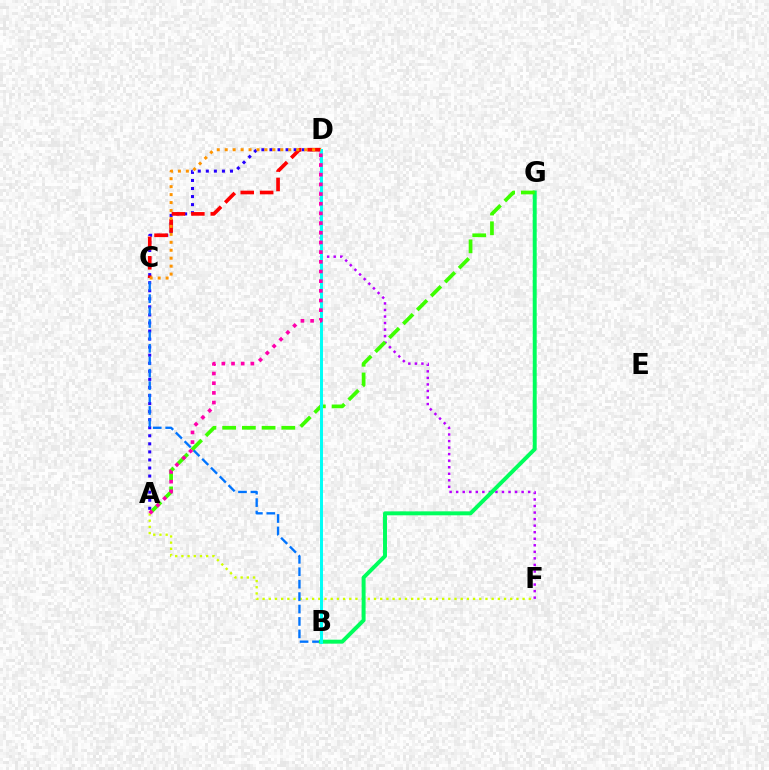{('A', 'D'): [{'color': '#2500ff', 'line_style': 'dotted', 'thickness': 2.19}, {'color': '#ff00ac', 'line_style': 'dotted', 'thickness': 2.63}], ('C', 'D'): [{'color': '#ff0000', 'line_style': 'dashed', 'thickness': 2.64}, {'color': '#ff9400', 'line_style': 'dotted', 'thickness': 2.16}], ('A', 'F'): [{'color': '#d1ff00', 'line_style': 'dotted', 'thickness': 1.68}], ('D', 'F'): [{'color': '#b900ff', 'line_style': 'dotted', 'thickness': 1.78}], ('B', 'C'): [{'color': '#0074ff', 'line_style': 'dashed', 'thickness': 1.69}], ('B', 'G'): [{'color': '#00ff5c', 'line_style': 'solid', 'thickness': 2.84}], ('A', 'G'): [{'color': '#3dff00', 'line_style': 'dashed', 'thickness': 2.68}], ('B', 'D'): [{'color': '#00fff6', 'line_style': 'solid', 'thickness': 2.13}]}